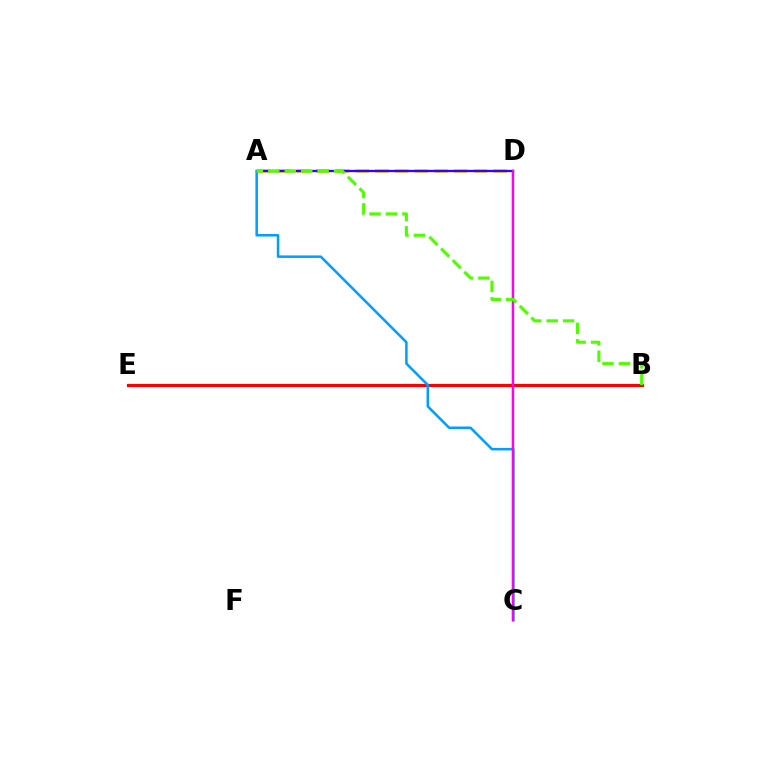{('A', 'D'): [{'color': '#ffd500', 'line_style': 'dashed', 'thickness': 2.67}, {'color': '#3700ff', 'line_style': 'solid', 'thickness': 1.66}], ('C', 'D'): [{'color': '#00ff86', 'line_style': 'solid', 'thickness': 1.73}, {'color': '#ff00ed', 'line_style': 'solid', 'thickness': 1.72}], ('B', 'E'): [{'color': '#ff0000', 'line_style': 'solid', 'thickness': 2.29}], ('A', 'C'): [{'color': '#009eff', 'line_style': 'solid', 'thickness': 1.81}], ('A', 'B'): [{'color': '#4fff00', 'line_style': 'dashed', 'thickness': 2.23}]}